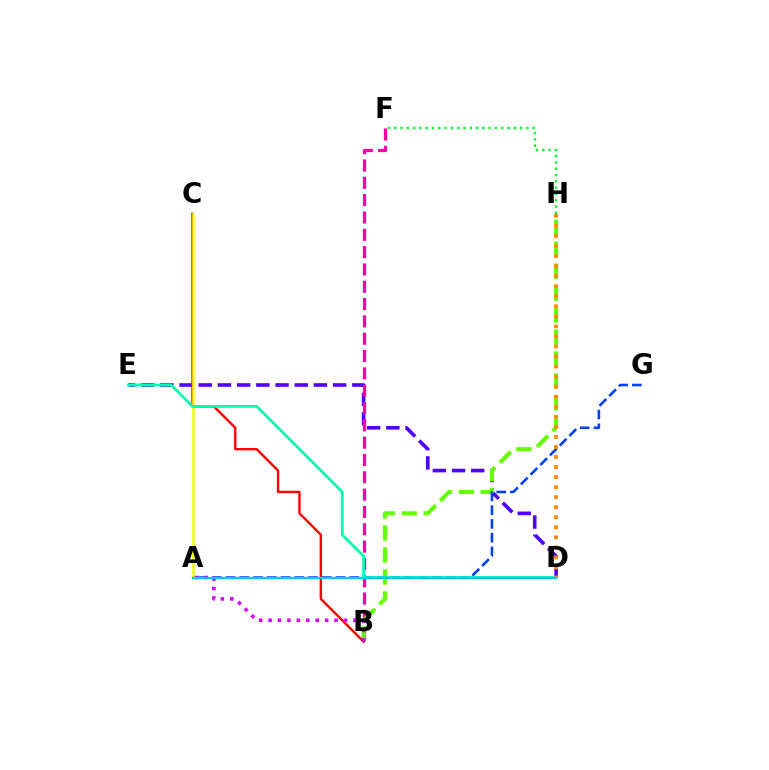{('D', 'E'): [{'color': '#4f00ff', 'line_style': 'dashed', 'thickness': 2.61}, {'color': '#00ffaf', 'line_style': 'solid', 'thickness': 1.97}], ('B', 'F'): [{'color': '#ff00a0', 'line_style': 'dashed', 'thickness': 2.35}], ('F', 'H'): [{'color': '#00ff27', 'line_style': 'dotted', 'thickness': 1.71}], ('B', 'H'): [{'color': '#66ff00', 'line_style': 'dashed', 'thickness': 2.98}], ('A', 'G'): [{'color': '#003fff', 'line_style': 'dashed', 'thickness': 1.87}], ('B', 'C'): [{'color': '#ff0000', 'line_style': 'solid', 'thickness': 1.71}], ('A', 'B'): [{'color': '#d600ff', 'line_style': 'dotted', 'thickness': 2.56}], ('A', 'C'): [{'color': '#eeff00', 'line_style': 'solid', 'thickness': 1.8}], ('D', 'H'): [{'color': '#ff8800', 'line_style': 'dotted', 'thickness': 2.73}], ('A', 'D'): [{'color': '#00c7ff', 'line_style': 'solid', 'thickness': 1.68}]}